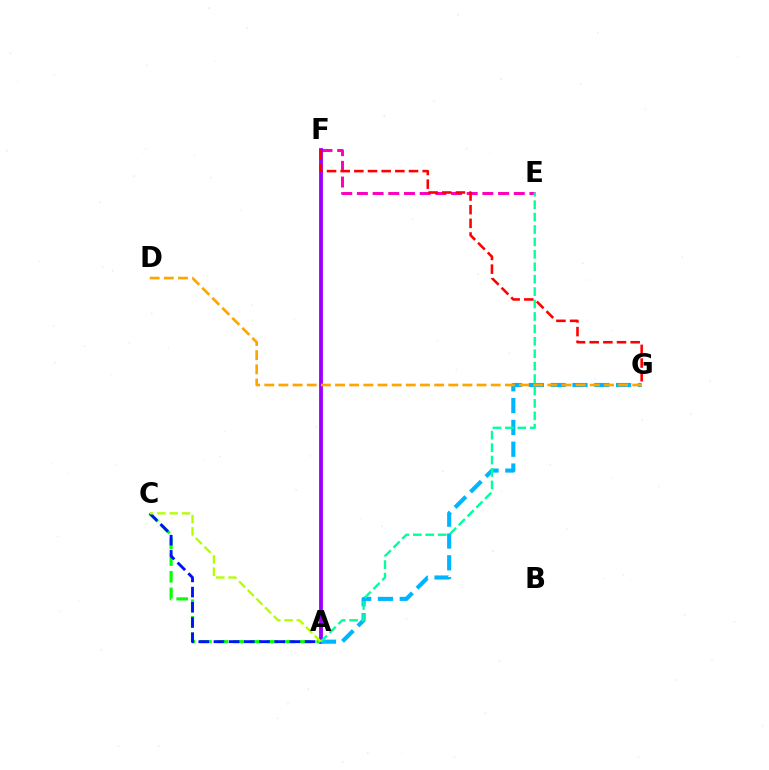{('E', 'F'): [{'color': '#ff00bd', 'line_style': 'dashed', 'thickness': 2.13}], ('A', 'F'): [{'color': '#9b00ff', 'line_style': 'solid', 'thickness': 2.75}], ('A', 'C'): [{'color': '#08ff00', 'line_style': 'dashed', 'thickness': 2.26}, {'color': '#0010ff', 'line_style': 'dashed', 'thickness': 2.06}, {'color': '#b3ff00', 'line_style': 'dashed', 'thickness': 1.67}], ('A', 'G'): [{'color': '#00b5ff', 'line_style': 'dashed', 'thickness': 2.96}], ('A', 'E'): [{'color': '#00ff9d', 'line_style': 'dashed', 'thickness': 1.69}], ('D', 'G'): [{'color': '#ffa500', 'line_style': 'dashed', 'thickness': 1.92}], ('F', 'G'): [{'color': '#ff0000', 'line_style': 'dashed', 'thickness': 1.86}]}